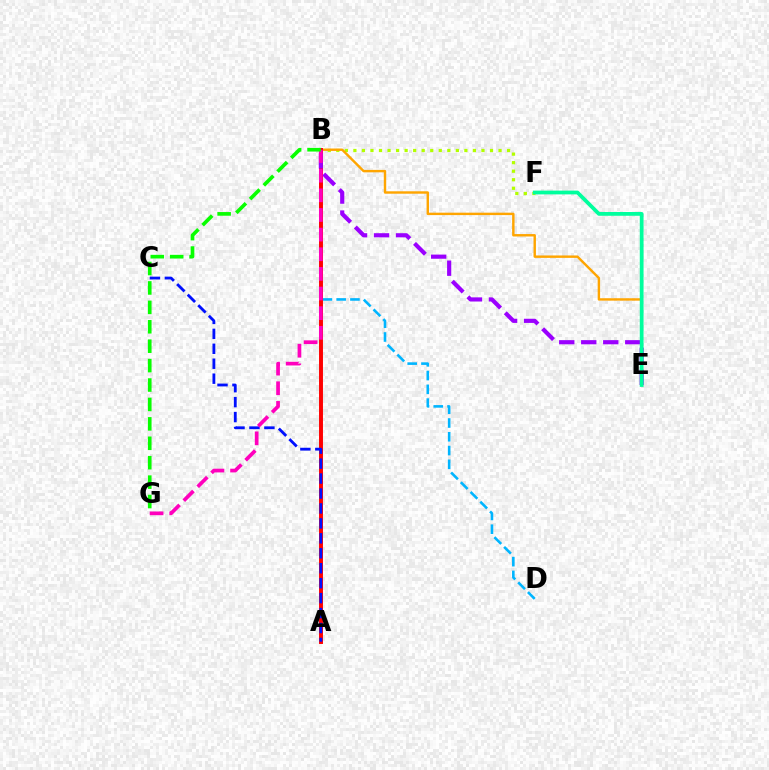{('B', 'F'): [{'color': '#b3ff00', 'line_style': 'dotted', 'thickness': 2.32}], ('B', 'E'): [{'color': '#ffa500', 'line_style': 'solid', 'thickness': 1.74}, {'color': '#9b00ff', 'line_style': 'dashed', 'thickness': 2.99}], ('B', 'D'): [{'color': '#00b5ff', 'line_style': 'dashed', 'thickness': 1.87}], ('A', 'B'): [{'color': '#ff0000', 'line_style': 'solid', 'thickness': 2.83}], ('A', 'C'): [{'color': '#0010ff', 'line_style': 'dashed', 'thickness': 2.03}], ('B', 'G'): [{'color': '#ff00bd', 'line_style': 'dashed', 'thickness': 2.67}, {'color': '#08ff00', 'line_style': 'dashed', 'thickness': 2.64}], ('E', 'F'): [{'color': '#00ff9d', 'line_style': 'solid', 'thickness': 2.71}]}